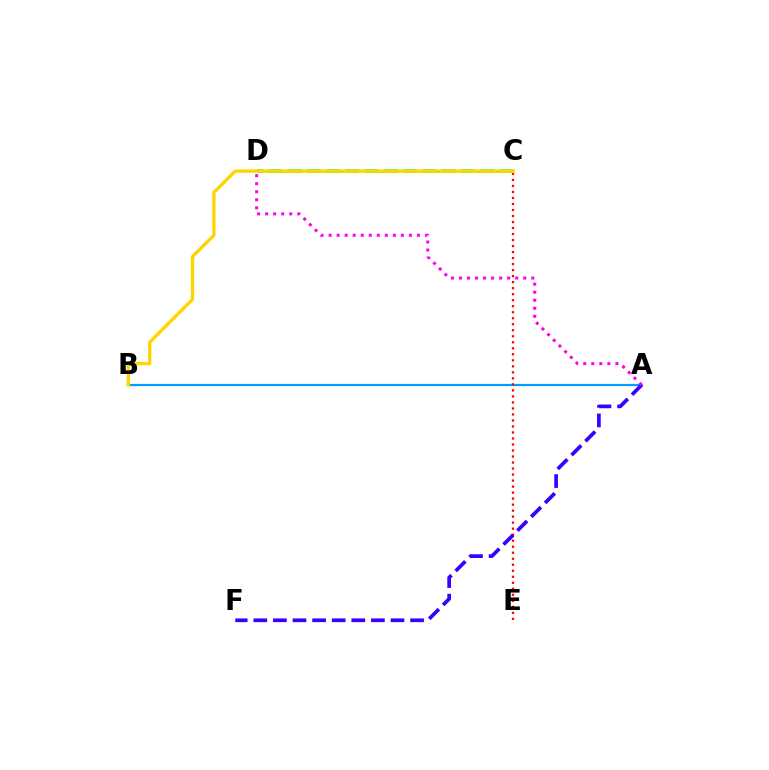{('A', 'B'): [{'color': '#009eff', 'line_style': 'solid', 'thickness': 1.59}], ('C', 'D'): [{'color': '#00ff86', 'line_style': 'dashed', 'thickness': 2.61}, {'color': '#4fff00', 'line_style': 'dashed', 'thickness': 1.9}], ('C', 'E'): [{'color': '#ff0000', 'line_style': 'dotted', 'thickness': 1.63}], ('A', 'F'): [{'color': '#3700ff', 'line_style': 'dashed', 'thickness': 2.66}], ('B', 'C'): [{'color': '#ffd500', 'line_style': 'solid', 'thickness': 2.4}], ('A', 'D'): [{'color': '#ff00ed', 'line_style': 'dotted', 'thickness': 2.18}]}